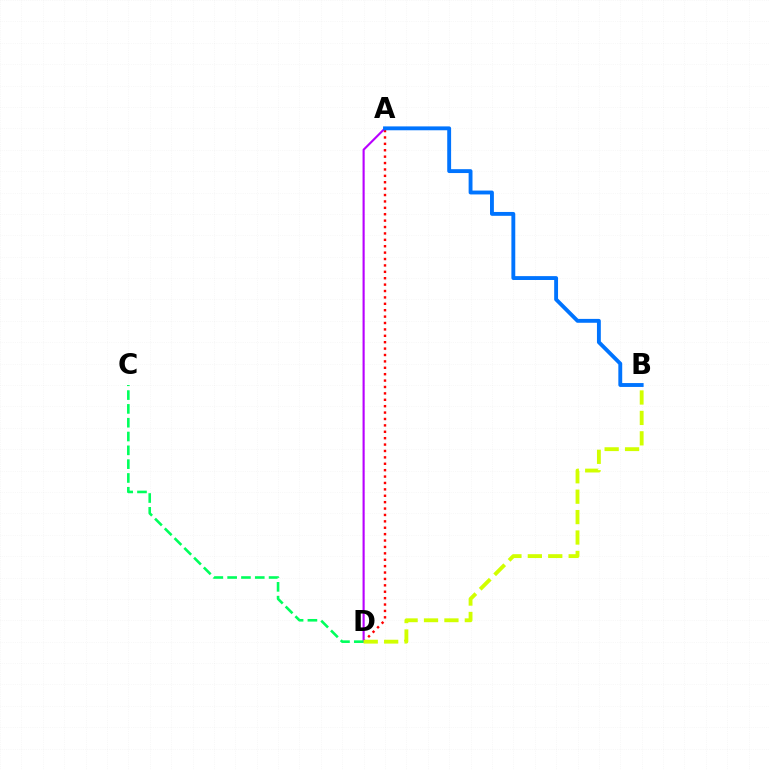{('A', 'D'): [{'color': '#ff0000', 'line_style': 'dotted', 'thickness': 1.74}, {'color': '#b900ff', 'line_style': 'solid', 'thickness': 1.53}], ('C', 'D'): [{'color': '#00ff5c', 'line_style': 'dashed', 'thickness': 1.88}], ('B', 'D'): [{'color': '#d1ff00', 'line_style': 'dashed', 'thickness': 2.77}], ('A', 'B'): [{'color': '#0074ff', 'line_style': 'solid', 'thickness': 2.79}]}